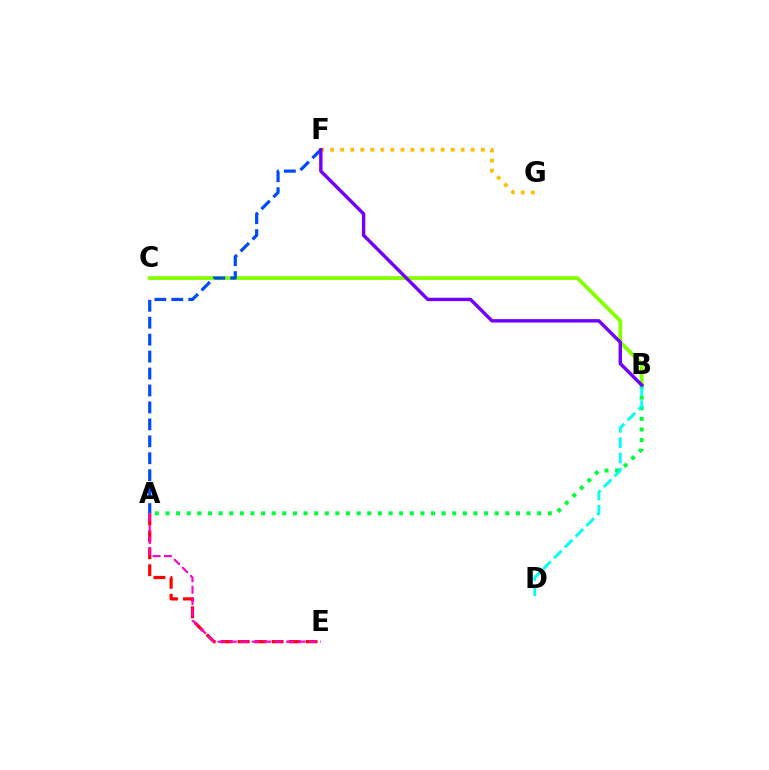{('B', 'C'): [{'color': '#84ff00', 'line_style': 'solid', 'thickness': 2.71}], ('A', 'E'): [{'color': '#ff0000', 'line_style': 'dashed', 'thickness': 2.31}, {'color': '#ff00cf', 'line_style': 'dashed', 'thickness': 1.55}], ('A', 'F'): [{'color': '#004bff', 'line_style': 'dashed', 'thickness': 2.3}], ('A', 'B'): [{'color': '#00ff39', 'line_style': 'dotted', 'thickness': 2.89}], ('B', 'D'): [{'color': '#00fff6', 'line_style': 'dashed', 'thickness': 2.08}], ('F', 'G'): [{'color': '#ffbd00', 'line_style': 'dotted', 'thickness': 2.73}], ('B', 'F'): [{'color': '#7200ff', 'line_style': 'solid', 'thickness': 2.45}]}